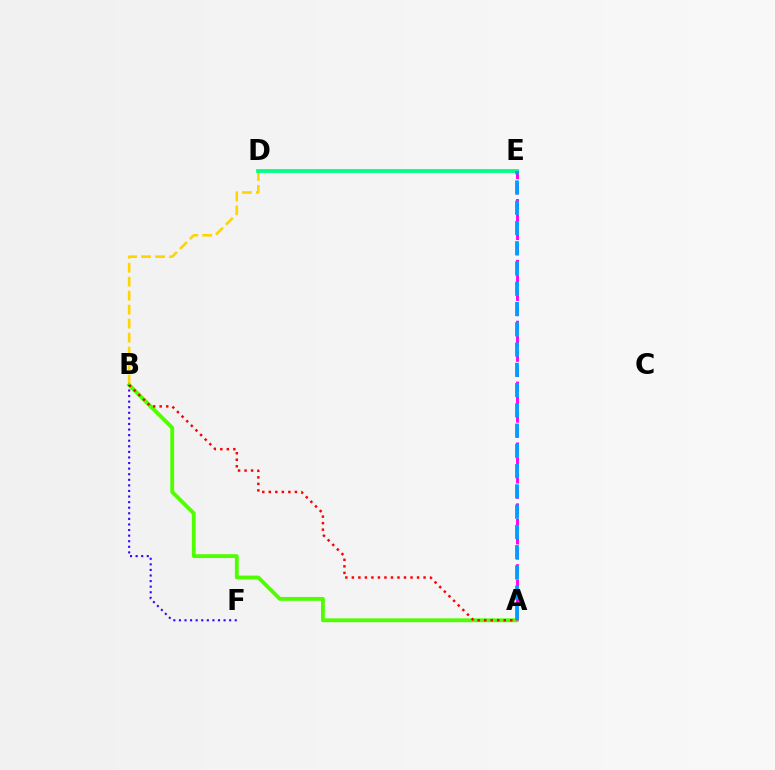{('B', 'D'): [{'color': '#ffd500', 'line_style': 'dashed', 'thickness': 1.9}], ('A', 'B'): [{'color': '#4fff00', 'line_style': 'solid', 'thickness': 2.77}, {'color': '#ff0000', 'line_style': 'dotted', 'thickness': 1.77}], ('D', 'E'): [{'color': '#00ff86', 'line_style': 'solid', 'thickness': 2.72}], ('A', 'E'): [{'color': '#ff00ed', 'line_style': 'dashed', 'thickness': 2.07}, {'color': '#009eff', 'line_style': 'dashed', 'thickness': 2.75}], ('B', 'F'): [{'color': '#3700ff', 'line_style': 'dotted', 'thickness': 1.52}]}